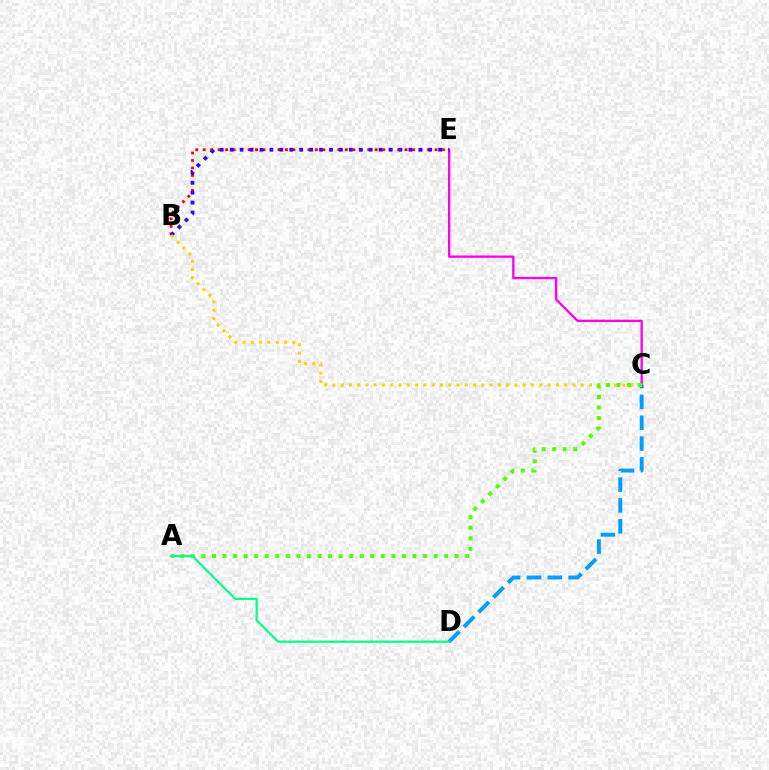{('C', 'E'): [{'color': '#ff00ed', 'line_style': 'solid', 'thickness': 1.68}], ('B', 'E'): [{'color': '#ff0000', 'line_style': 'dotted', 'thickness': 2.03}, {'color': '#3700ff', 'line_style': 'dotted', 'thickness': 2.7}], ('C', 'D'): [{'color': '#009eff', 'line_style': 'dashed', 'thickness': 2.83}], ('B', 'C'): [{'color': '#ffd500', 'line_style': 'dotted', 'thickness': 2.25}], ('A', 'C'): [{'color': '#4fff00', 'line_style': 'dotted', 'thickness': 2.87}], ('A', 'D'): [{'color': '#00ff86', 'line_style': 'solid', 'thickness': 1.56}]}